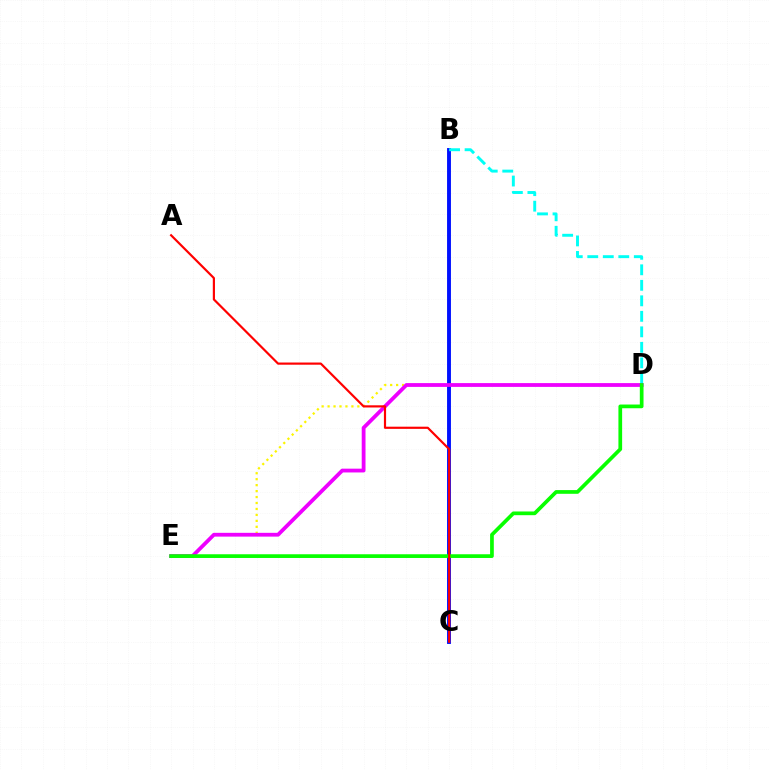{('D', 'E'): [{'color': '#fcf500', 'line_style': 'dotted', 'thickness': 1.62}, {'color': '#ee00ff', 'line_style': 'solid', 'thickness': 2.73}, {'color': '#08ff00', 'line_style': 'solid', 'thickness': 2.67}], ('B', 'C'): [{'color': '#0010ff', 'line_style': 'solid', 'thickness': 2.8}], ('B', 'D'): [{'color': '#00fff6', 'line_style': 'dashed', 'thickness': 2.11}], ('A', 'C'): [{'color': '#ff0000', 'line_style': 'solid', 'thickness': 1.57}]}